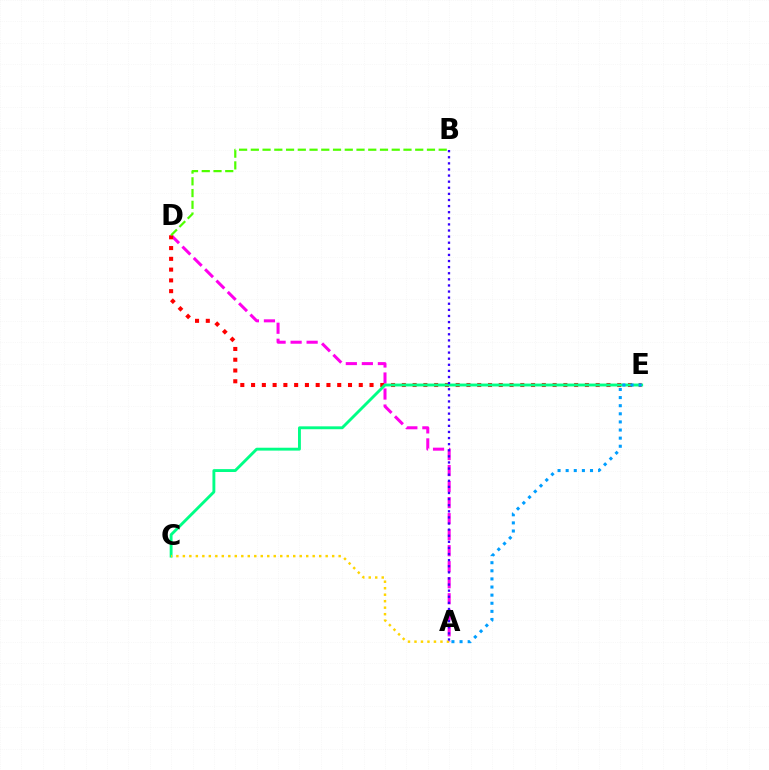{('A', 'D'): [{'color': '#ff00ed', 'line_style': 'dashed', 'thickness': 2.18}], ('D', 'E'): [{'color': '#ff0000', 'line_style': 'dotted', 'thickness': 2.93}], ('C', 'E'): [{'color': '#00ff86', 'line_style': 'solid', 'thickness': 2.07}], ('A', 'E'): [{'color': '#009eff', 'line_style': 'dotted', 'thickness': 2.2}], ('A', 'C'): [{'color': '#ffd500', 'line_style': 'dotted', 'thickness': 1.76}], ('B', 'D'): [{'color': '#4fff00', 'line_style': 'dashed', 'thickness': 1.6}], ('A', 'B'): [{'color': '#3700ff', 'line_style': 'dotted', 'thickness': 1.66}]}